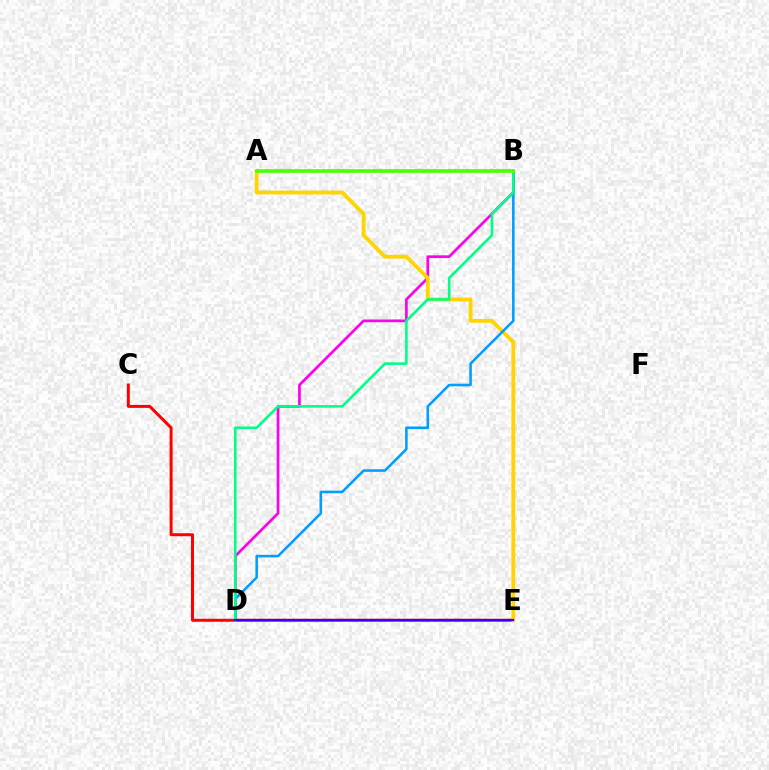{('B', 'D'): [{'color': '#ff00ed', 'line_style': 'solid', 'thickness': 1.94}, {'color': '#009eff', 'line_style': 'solid', 'thickness': 1.86}, {'color': '#00ff86', 'line_style': 'solid', 'thickness': 1.87}], ('C', 'E'): [{'color': '#ff0000', 'line_style': 'solid', 'thickness': 2.15}], ('A', 'E'): [{'color': '#ffd500', 'line_style': 'solid', 'thickness': 2.75}], ('D', 'E'): [{'color': '#3700ff', 'line_style': 'solid', 'thickness': 1.54}], ('A', 'B'): [{'color': '#4fff00', 'line_style': 'solid', 'thickness': 2.62}]}